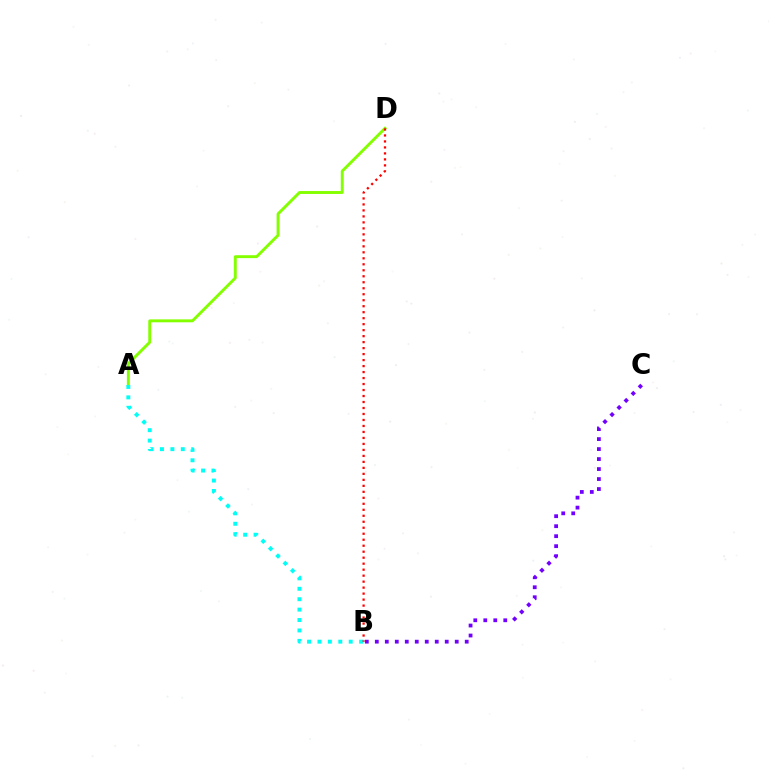{('A', 'D'): [{'color': '#84ff00', 'line_style': 'solid', 'thickness': 2.1}], ('A', 'B'): [{'color': '#00fff6', 'line_style': 'dotted', 'thickness': 2.83}], ('B', 'D'): [{'color': '#ff0000', 'line_style': 'dotted', 'thickness': 1.63}], ('B', 'C'): [{'color': '#7200ff', 'line_style': 'dotted', 'thickness': 2.71}]}